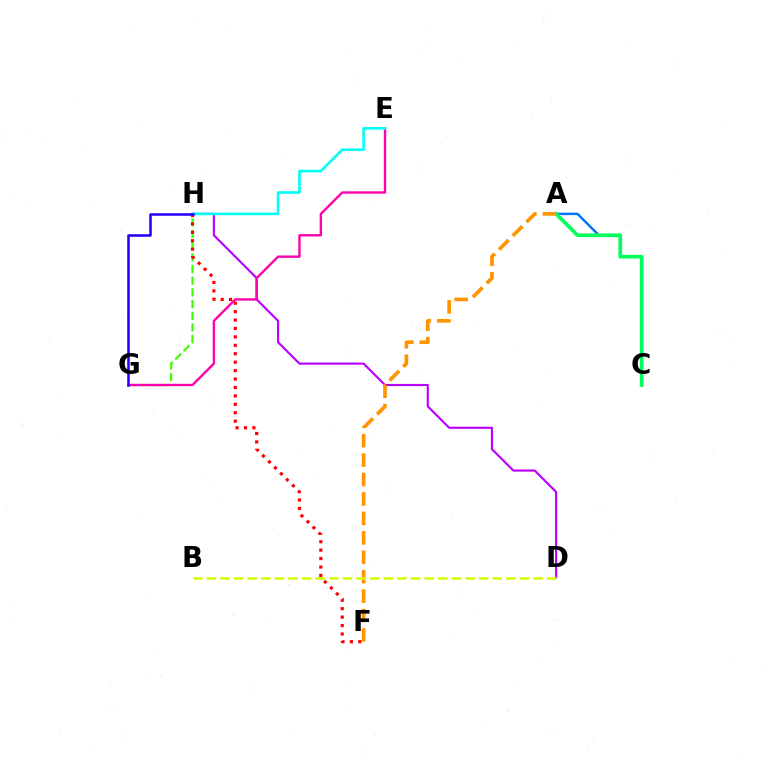{('D', 'H'): [{'color': '#b900ff', 'line_style': 'solid', 'thickness': 1.54}], ('G', 'H'): [{'color': '#3dff00', 'line_style': 'dashed', 'thickness': 1.59}, {'color': '#2500ff', 'line_style': 'solid', 'thickness': 1.84}], ('E', 'G'): [{'color': '#ff00ac', 'line_style': 'solid', 'thickness': 1.7}], ('A', 'C'): [{'color': '#0074ff', 'line_style': 'solid', 'thickness': 1.77}, {'color': '#00ff5c', 'line_style': 'solid', 'thickness': 2.67}], ('F', 'H'): [{'color': '#ff0000', 'line_style': 'dotted', 'thickness': 2.29}], ('A', 'F'): [{'color': '#ff9400', 'line_style': 'dashed', 'thickness': 2.64}], ('E', 'H'): [{'color': '#00fff6', 'line_style': 'solid', 'thickness': 1.87}], ('B', 'D'): [{'color': '#d1ff00', 'line_style': 'dashed', 'thickness': 1.85}]}